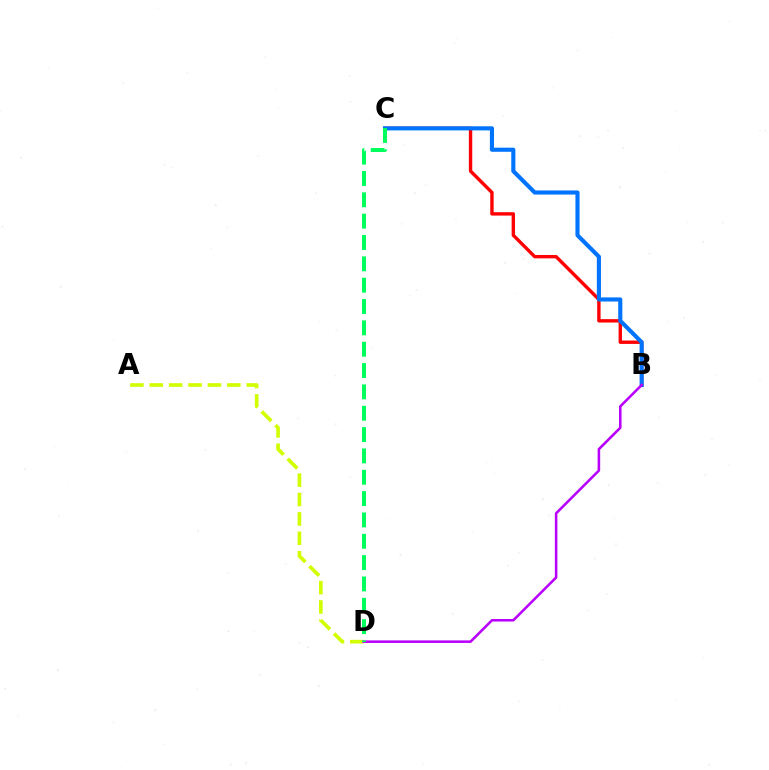{('B', 'C'): [{'color': '#ff0000', 'line_style': 'solid', 'thickness': 2.44}, {'color': '#0074ff', 'line_style': 'solid', 'thickness': 2.96}], ('A', 'D'): [{'color': '#d1ff00', 'line_style': 'dashed', 'thickness': 2.63}], ('B', 'D'): [{'color': '#b900ff', 'line_style': 'solid', 'thickness': 1.84}], ('C', 'D'): [{'color': '#00ff5c', 'line_style': 'dashed', 'thickness': 2.9}]}